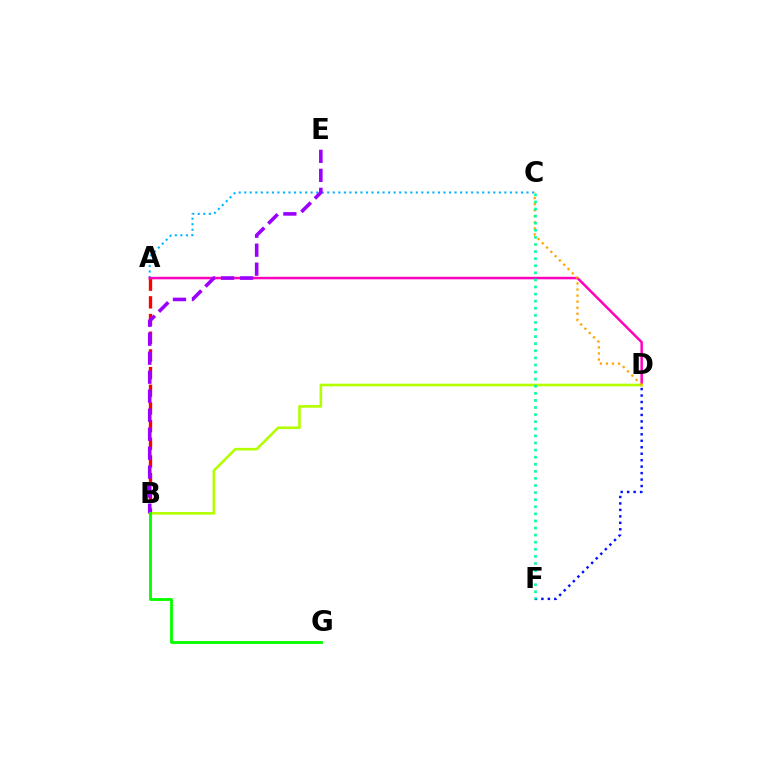{('A', 'B'): [{'color': '#ff0000', 'line_style': 'dashed', 'thickness': 2.4}], ('D', 'F'): [{'color': '#0010ff', 'line_style': 'dotted', 'thickness': 1.76}], ('A', 'C'): [{'color': '#00b5ff', 'line_style': 'dotted', 'thickness': 1.5}], ('A', 'D'): [{'color': '#ff00bd', 'line_style': 'solid', 'thickness': 1.8}], ('B', 'D'): [{'color': '#b3ff00', 'line_style': 'solid', 'thickness': 1.88}], ('C', 'D'): [{'color': '#ffa500', 'line_style': 'dotted', 'thickness': 1.65}], ('B', 'E'): [{'color': '#9b00ff', 'line_style': 'dashed', 'thickness': 2.58}], ('B', 'G'): [{'color': '#08ff00', 'line_style': 'solid', 'thickness': 2.05}], ('C', 'F'): [{'color': '#00ff9d', 'line_style': 'dotted', 'thickness': 1.93}]}